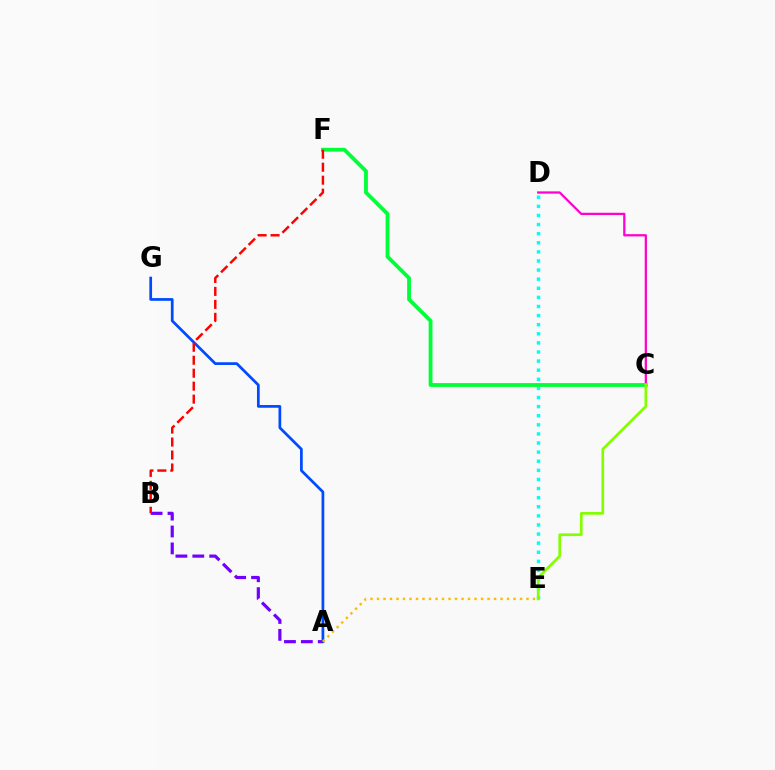{('A', 'B'): [{'color': '#7200ff', 'line_style': 'dashed', 'thickness': 2.3}], ('D', 'E'): [{'color': '#00fff6', 'line_style': 'dotted', 'thickness': 2.47}], ('A', 'G'): [{'color': '#004bff', 'line_style': 'solid', 'thickness': 1.97}], ('C', 'D'): [{'color': '#ff00cf', 'line_style': 'solid', 'thickness': 1.62}], ('C', 'F'): [{'color': '#00ff39', 'line_style': 'solid', 'thickness': 2.75}], ('C', 'E'): [{'color': '#84ff00', 'line_style': 'solid', 'thickness': 1.94}], ('B', 'F'): [{'color': '#ff0000', 'line_style': 'dashed', 'thickness': 1.76}], ('A', 'E'): [{'color': '#ffbd00', 'line_style': 'dotted', 'thickness': 1.77}]}